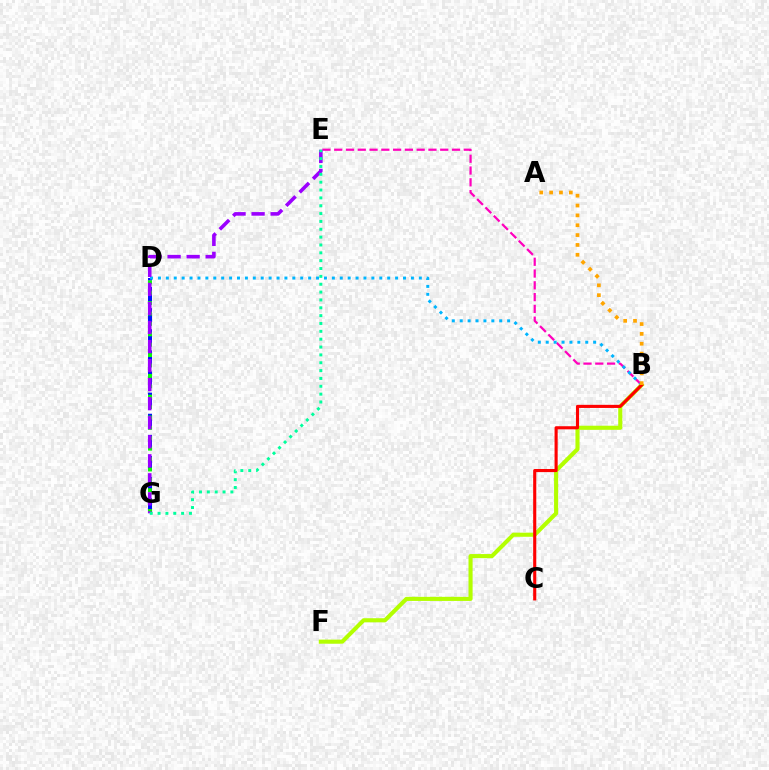{('D', 'G'): [{'color': '#0010ff', 'line_style': 'dashed', 'thickness': 2.87}, {'color': '#08ff00', 'line_style': 'dotted', 'thickness': 2.82}], ('B', 'E'): [{'color': '#ff00bd', 'line_style': 'dashed', 'thickness': 1.6}], ('B', 'D'): [{'color': '#00b5ff', 'line_style': 'dotted', 'thickness': 2.15}], ('B', 'F'): [{'color': '#b3ff00', 'line_style': 'solid', 'thickness': 2.95}], ('B', 'C'): [{'color': '#ff0000', 'line_style': 'solid', 'thickness': 2.24}], ('E', 'G'): [{'color': '#9b00ff', 'line_style': 'dashed', 'thickness': 2.59}, {'color': '#00ff9d', 'line_style': 'dotted', 'thickness': 2.13}], ('A', 'B'): [{'color': '#ffa500', 'line_style': 'dotted', 'thickness': 2.68}]}